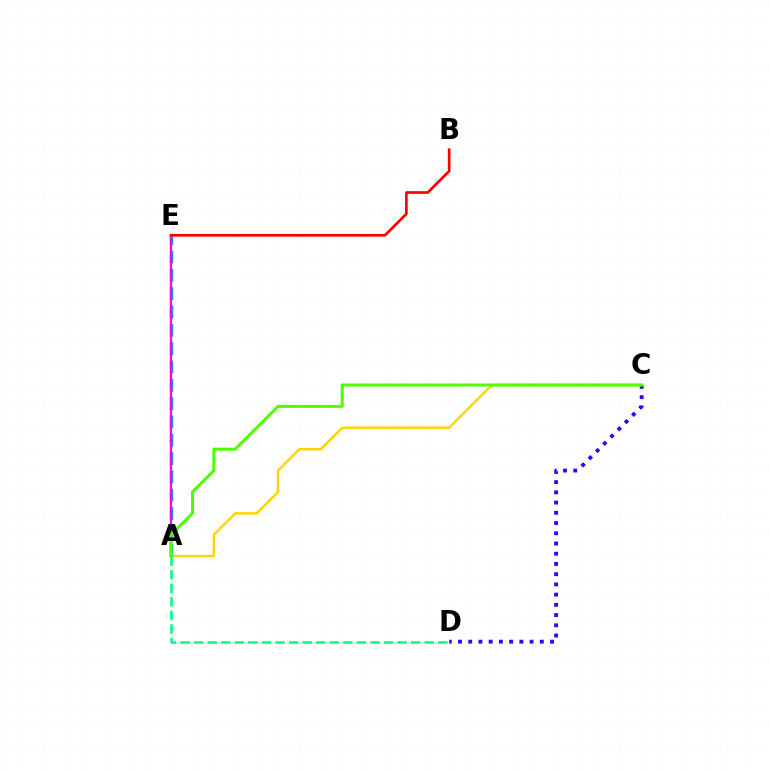{('A', 'C'): [{'color': '#ffd500', 'line_style': 'solid', 'thickness': 1.81}, {'color': '#4fff00', 'line_style': 'solid', 'thickness': 2.19}], ('A', 'E'): [{'color': '#009eff', 'line_style': 'dashed', 'thickness': 2.49}, {'color': '#ff00ed', 'line_style': 'solid', 'thickness': 1.64}], ('C', 'D'): [{'color': '#3700ff', 'line_style': 'dotted', 'thickness': 2.78}], ('A', 'D'): [{'color': '#00ff86', 'line_style': 'dashed', 'thickness': 1.84}], ('B', 'E'): [{'color': '#ff0000', 'line_style': 'solid', 'thickness': 1.92}]}